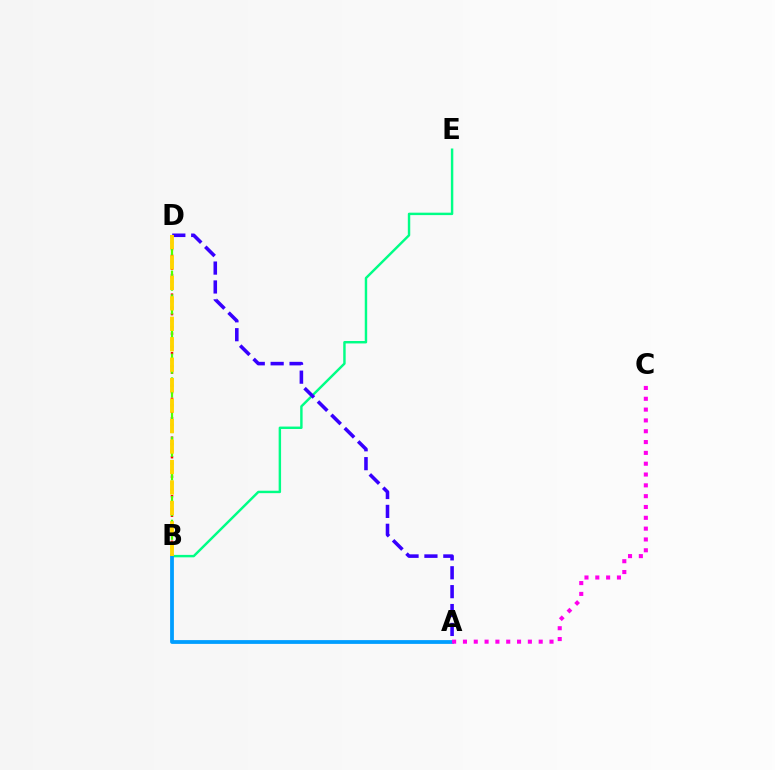{('B', 'E'): [{'color': '#00ff86', 'line_style': 'solid', 'thickness': 1.75}], ('A', 'D'): [{'color': '#3700ff', 'line_style': 'dashed', 'thickness': 2.57}], ('B', 'D'): [{'color': '#ff0000', 'line_style': 'dotted', 'thickness': 1.77}, {'color': '#4fff00', 'line_style': 'dashed', 'thickness': 1.61}, {'color': '#ffd500', 'line_style': 'dashed', 'thickness': 2.78}], ('A', 'B'): [{'color': '#009eff', 'line_style': 'solid', 'thickness': 2.72}], ('A', 'C'): [{'color': '#ff00ed', 'line_style': 'dotted', 'thickness': 2.94}]}